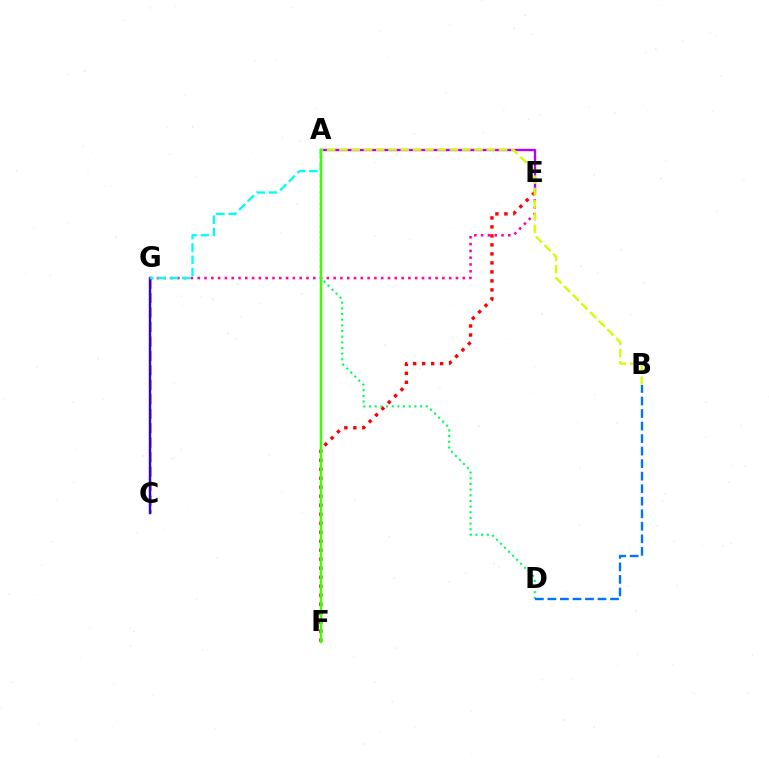{('A', 'D'): [{'color': '#00ff5c', 'line_style': 'dotted', 'thickness': 1.54}], ('C', 'G'): [{'color': '#ff9400', 'line_style': 'dashed', 'thickness': 1.97}, {'color': '#2500ff', 'line_style': 'solid', 'thickness': 1.74}], ('A', 'E'): [{'color': '#b900ff', 'line_style': 'solid', 'thickness': 1.69}], ('E', 'G'): [{'color': '#ff00ac', 'line_style': 'dotted', 'thickness': 1.85}], ('E', 'F'): [{'color': '#ff0000', 'line_style': 'dotted', 'thickness': 2.44}], ('A', 'B'): [{'color': '#d1ff00', 'line_style': 'dashed', 'thickness': 1.67}], ('B', 'D'): [{'color': '#0074ff', 'line_style': 'dashed', 'thickness': 1.7}], ('A', 'G'): [{'color': '#00fff6', 'line_style': 'dashed', 'thickness': 1.67}], ('A', 'F'): [{'color': '#3dff00', 'line_style': 'solid', 'thickness': 1.78}]}